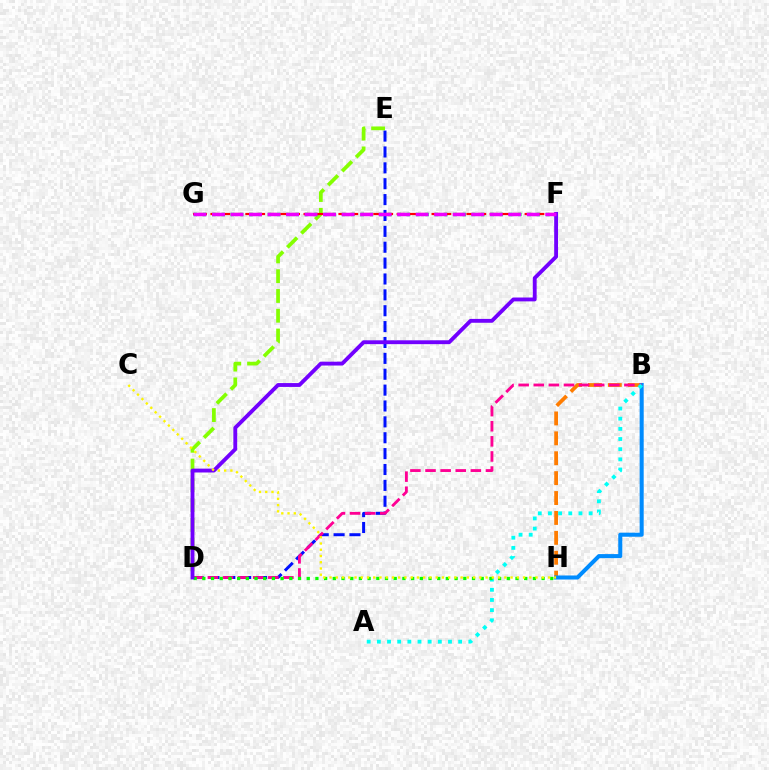{('B', 'H'): [{'color': '#ff7c00', 'line_style': 'dashed', 'thickness': 2.7}, {'color': '#008cff', 'line_style': 'solid', 'thickness': 2.91}], ('D', 'E'): [{'color': '#0010ff', 'line_style': 'dashed', 'thickness': 2.16}, {'color': '#84ff00', 'line_style': 'dashed', 'thickness': 2.69}], ('B', 'D'): [{'color': '#ff0094', 'line_style': 'dashed', 'thickness': 2.05}], ('A', 'B'): [{'color': '#00fff6', 'line_style': 'dotted', 'thickness': 2.76}], ('D', 'H'): [{'color': '#08ff00', 'line_style': 'dotted', 'thickness': 2.36}], ('F', 'G'): [{'color': '#00ff74', 'line_style': 'dotted', 'thickness': 2.52}, {'color': '#ff0000', 'line_style': 'dashed', 'thickness': 1.58}, {'color': '#ee00ff', 'line_style': 'dashed', 'thickness': 2.52}], ('D', 'F'): [{'color': '#7200ff', 'line_style': 'solid', 'thickness': 2.78}], ('C', 'H'): [{'color': '#fcf500', 'line_style': 'dotted', 'thickness': 1.7}]}